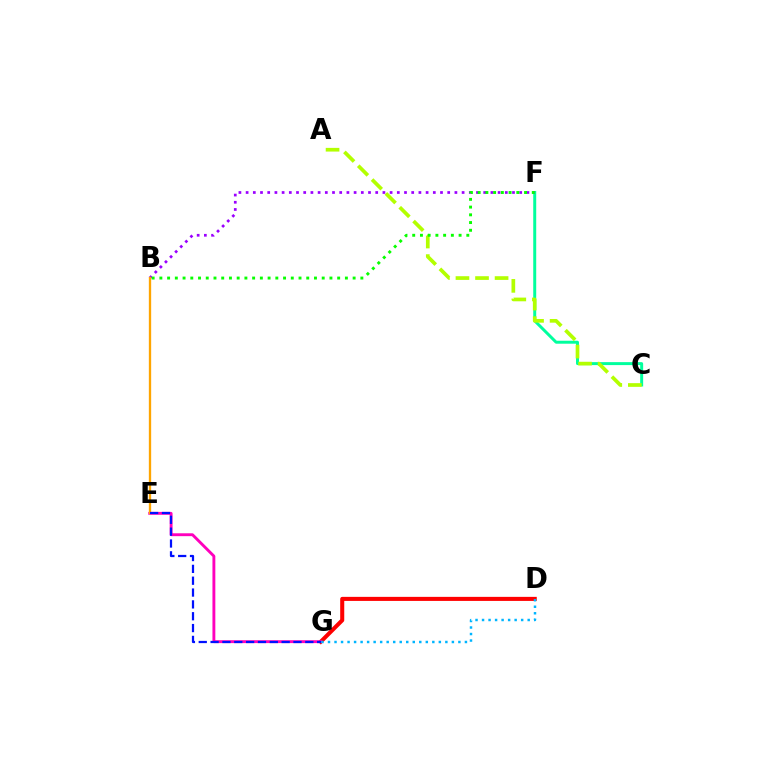{('C', 'F'): [{'color': '#00ff9d', 'line_style': 'solid', 'thickness': 2.14}], ('B', 'F'): [{'color': '#9b00ff', 'line_style': 'dotted', 'thickness': 1.96}, {'color': '#08ff00', 'line_style': 'dotted', 'thickness': 2.1}], ('D', 'G'): [{'color': '#ff0000', 'line_style': 'solid', 'thickness': 2.91}, {'color': '#00b5ff', 'line_style': 'dotted', 'thickness': 1.77}], ('E', 'G'): [{'color': '#ff00bd', 'line_style': 'solid', 'thickness': 2.07}, {'color': '#0010ff', 'line_style': 'dashed', 'thickness': 1.61}], ('B', 'E'): [{'color': '#ffa500', 'line_style': 'solid', 'thickness': 1.68}], ('A', 'C'): [{'color': '#b3ff00', 'line_style': 'dashed', 'thickness': 2.66}]}